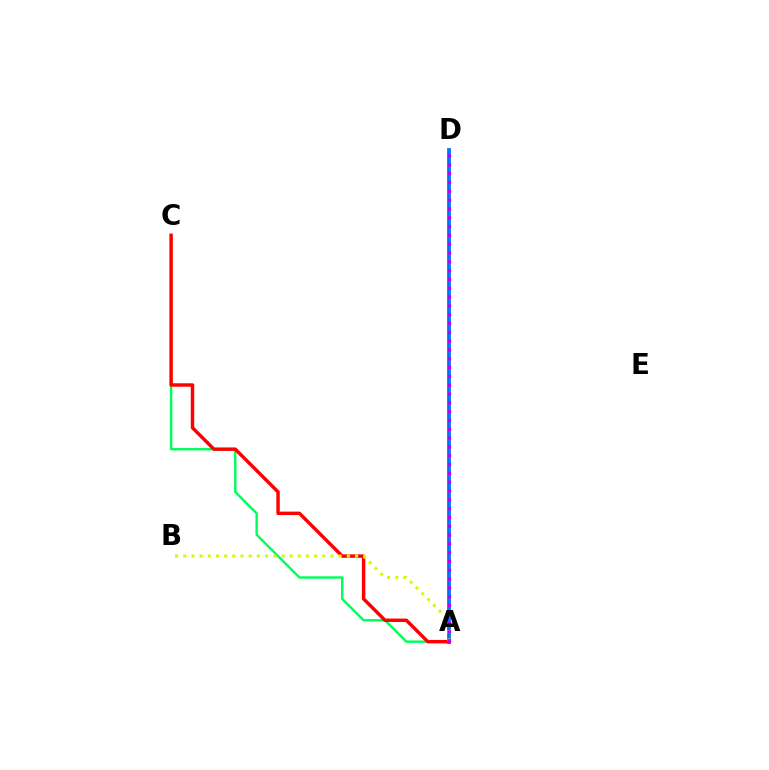{('A', 'D'): [{'color': '#0074ff', 'line_style': 'solid', 'thickness': 2.71}, {'color': '#b900ff', 'line_style': 'dotted', 'thickness': 2.39}], ('A', 'C'): [{'color': '#00ff5c', 'line_style': 'solid', 'thickness': 1.75}, {'color': '#ff0000', 'line_style': 'solid', 'thickness': 2.48}], ('A', 'B'): [{'color': '#d1ff00', 'line_style': 'dotted', 'thickness': 2.22}]}